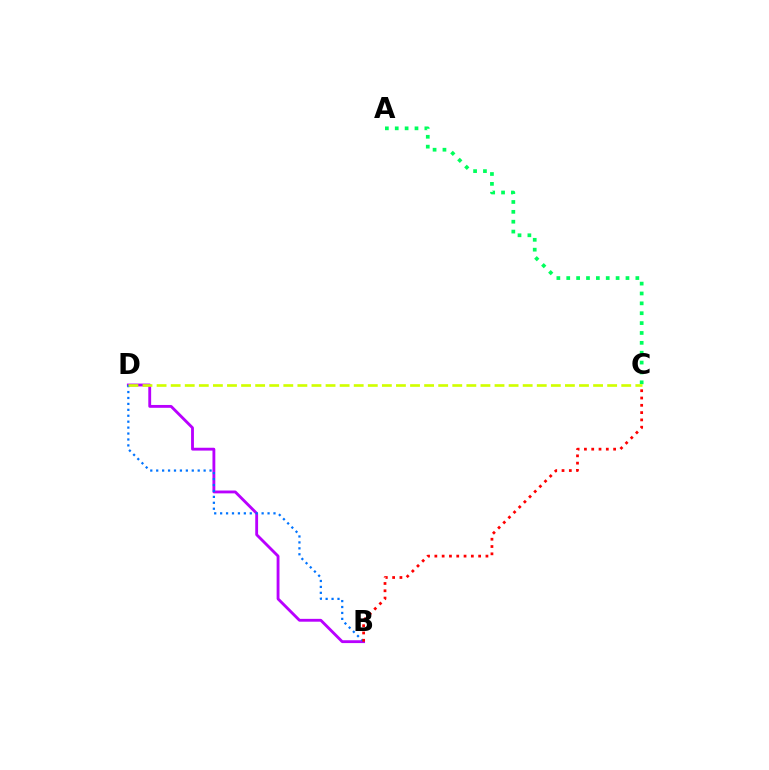{('B', 'D'): [{'color': '#b900ff', 'line_style': 'solid', 'thickness': 2.05}, {'color': '#0074ff', 'line_style': 'dotted', 'thickness': 1.61}], ('A', 'C'): [{'color': '#00ff5c', 'line_style': 'dotted', 'thickness': 2.68}], ('B', 'C'): [{'color': '#ff0000', 'line_style': 'dotted', 'thickness': 1.98}], ('C', 'D'): [{'color': '#d1ff00', 'line_style': 'dashed', 'thickness': 1.91}]}